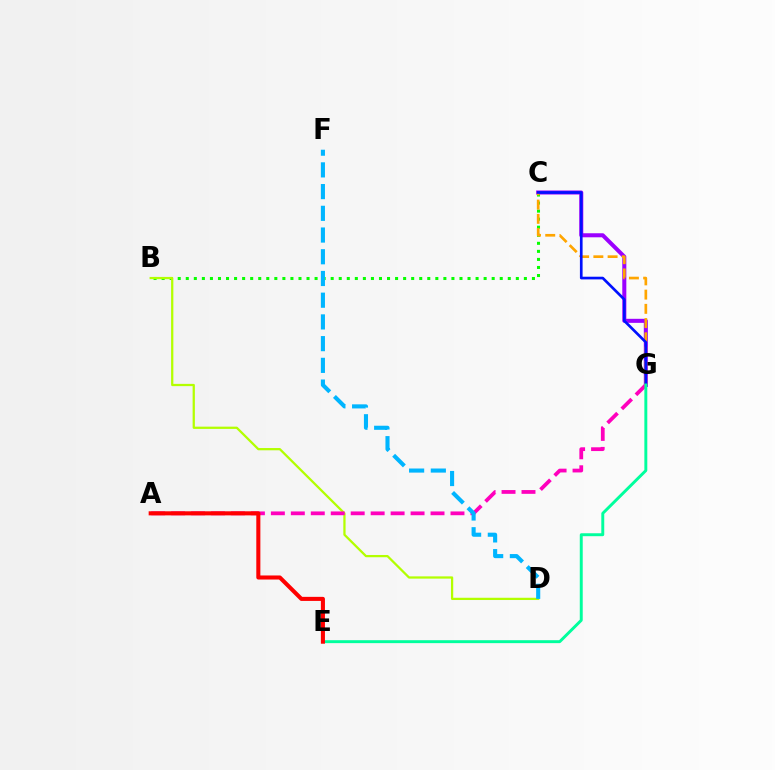{('B', 'C'): [{'color': '#08ff00', 'line_style': 'dotted', 'thickness': 2.19}], ('C', 'G'): [{'color': '#9b00ff', 'line_style': 'solid', 'thickness': 2.91}, {'color': '#ffa500', 'line_style': 'dashed', 'thickness': 1.93}, {'color': '#0010ff', 'line_style': 'solid', 'thickness': 1.93}], ('B', 'D'): [{'color': '#b3ff00', 'line_style': 'solid', 'thickness': 1.62}], ('A', 'G'): [{'color': '#ff00bd', 'line_style': 'dashed', 'thickness': 2.71}], ('E', 'G'): [{'color': '#00ff9d', 'line_style': 'solid', 'thickness': 2.11}], ('A', 'E'): [{'color': '#ff0000', 'line_style': 'solid', 'thickness': 2.93}], ('D', 'F'): [{'color': '#00b5ff', 'line_style': 'dashed', 'thickness': 2.95}]}